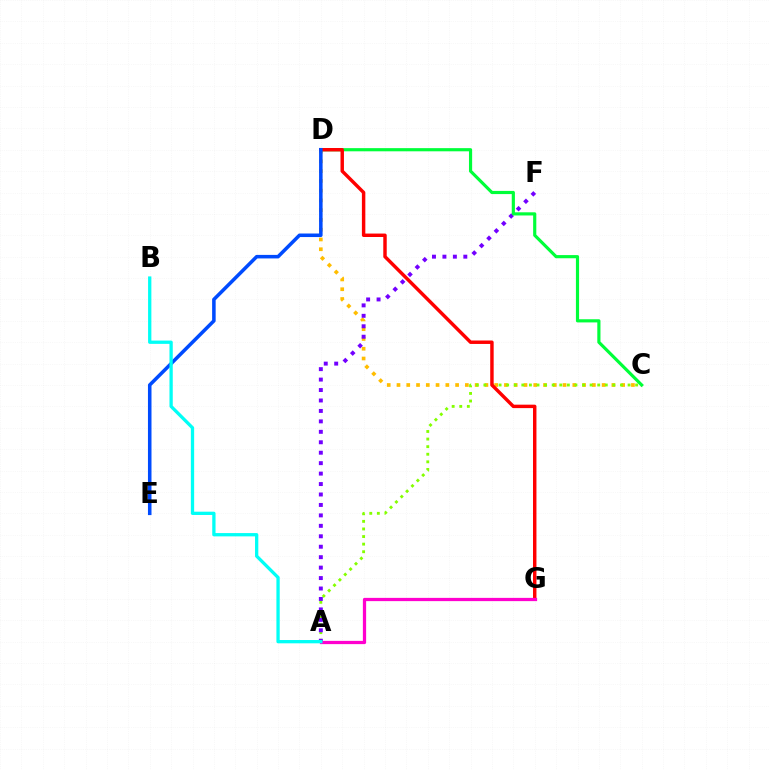{('C', 'D'): [{'color': '#ffbd00', 'line_style': 'dotted', 'thickness': 2.65}, {'color': '#00ff39', 'line_style': 'solid', 'thickness': 2.28}], ('A', 'C'): [{'color': '#84ff00', 'line_style': 'dotted', 'thickness': 2.06}], ('A', 'F'): [{'color': '#7200ff', 'line_style': 'dotted', 'thickness': 2.84}], ('D', 'G'): [{'color': '#ff0000', 'line_style': 'solid', 'thickness': 2.48}], ('D', 'E'): [{'color': '#004bff', 'line_style': 'solid', 'thickness': 2.55}], ('A', 'G'): [{'color': '#ff00cf', 'line_style': 'solid', 'thickness': 2.34}], ('A', 'B'): [{'color': '#00fff6', 'line_style': 'solid', 'thickness': 2.37}]}